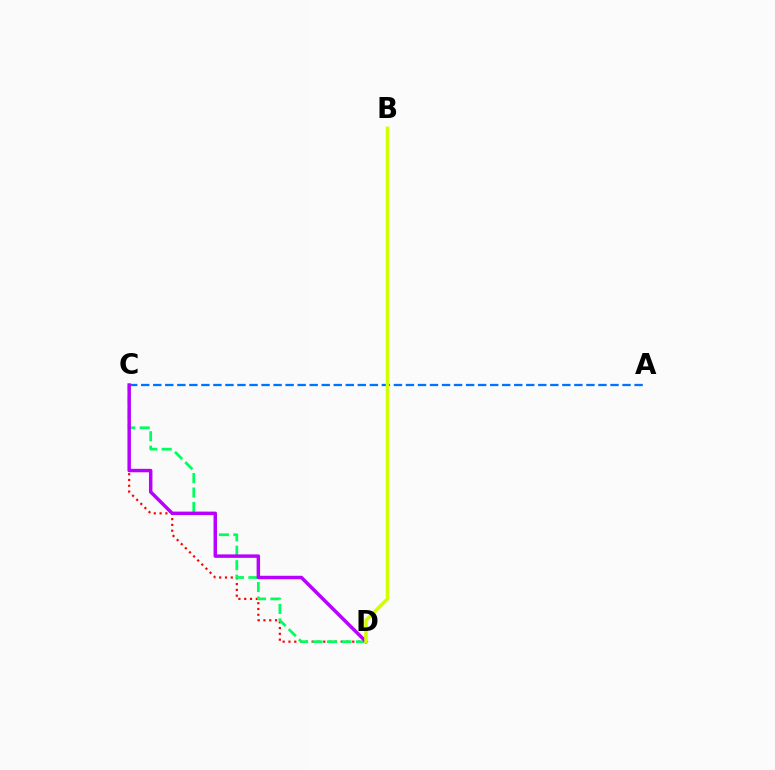{('C', 'D'): [{'color': '#ff0000', 'line_style': 'dotted', 'thickness': 1.58}, {'color': '#00ff5c', 'line_style': 'dashed', 'thickness': 1.96}, {'color': '#b900ff', 'line_style': 'solid', 'thickness': 2.49}], ('A', 'C'): [{'color': '#0074ff', 'line_style': 'dashed', 'thickness': 1.63}], ('B', 'D'): [{'color': '#d1ff00', 'line_style': 'solid', 'thickness': 2.52}]}